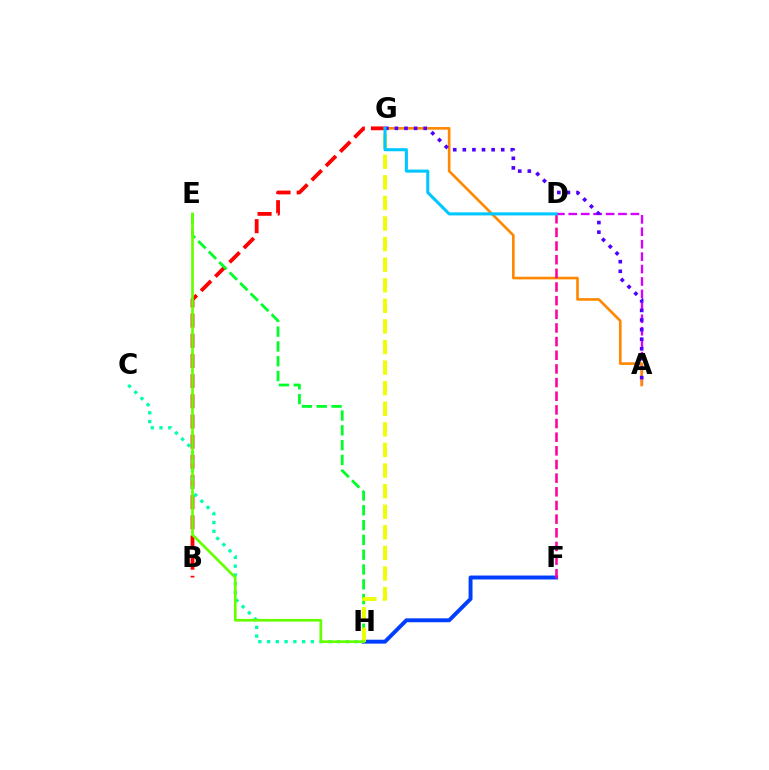{('B', 'G'): [{'color': '#ff0000', 'line_style': 'dashed', 'thickness': 2.74}], ('C', 'H'): [{'color': '#00ffaf', 'line_style': 'dotted', 'thickness': 2.38}], ('A', 'D'): [{'color': '#d600ff', 'line_style': 'dashed', 'thickness': 1.69}], ('E', 'H'): [{'color': '#00ff27', 'line_style': 'dashed', 'thickness': 2.01}, {'color': '#66ff00', 'line_style': 'solid', 'thickness': 1.93}], ('F', 'H'): [{'color': '#003fff', 'line_style': 'solid', 'thickness': 2.82}], ('A', 'G'): [{'color': '#ff8800', 'line_style': 'solid', 'thickness': 1.9}, {'color': '#4f00ff', 'line_style': 'dotted', 'thickness': 2.61}], ('G', 'H'): [{'color': '#eeff00', 'line_style': 'dashed', 'thickness': 2.8}], ('D', 'F'): [{'color': '#ff00a0', 'line_style': 'dashed', 'thickness': 1.85}], ('D', 'G'): [{'color': '#00c7ff', 'line_style': 'solid', 'thickness': 2.2}]}